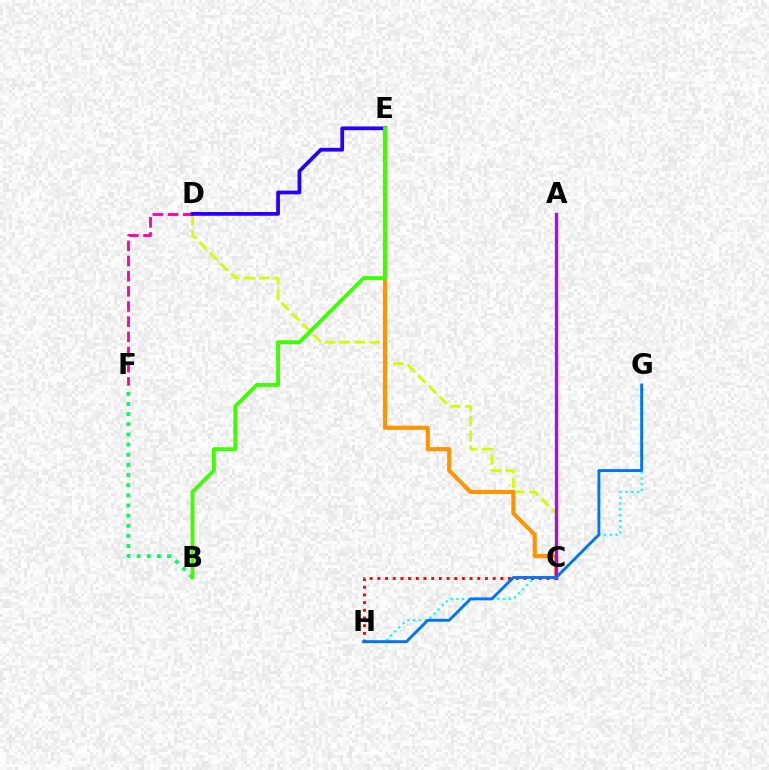{('G', 'H'): [{'color': '#00fff6', 'line_style': 'dotted', 'thickness': 1.58}, {'color': '#0074ff', 'line_style': 'solid', 'thickness': 2.08}], ('B', 'F'): [{'color': '#00ff5c', 'line_style': 'dotted', 'thickness': 2.76}], ('C', 'D'): [{'color': '#d1ff00', 'line_style': 'dashed', 'thickness': 2.03}], ('D', 'F'): [{'color': '#ff00ac', 'line_style': 'dashed', 'thickness': 2.06}], ('C', 'H'): [{'color': '#ff0000', 'line_style': 'dotted', 'thickness': 2.09}], ('C', 'E'): [{'color': '#ff9400', 'line_style': 'solid', 'thickness': 2.95}], ('A', 'C'): [{'color': '#b900ff', 'line_style': 'solid', 'thickness': 2.35}], ('D', 'E'): [{'color': '#2500ff', 'line_style': 'solid', 'thickness': 2.69}], ('B', 'E'): [{'color': '#3dff00', 'line_style': 'solid', 'thickness': 2.76}]}